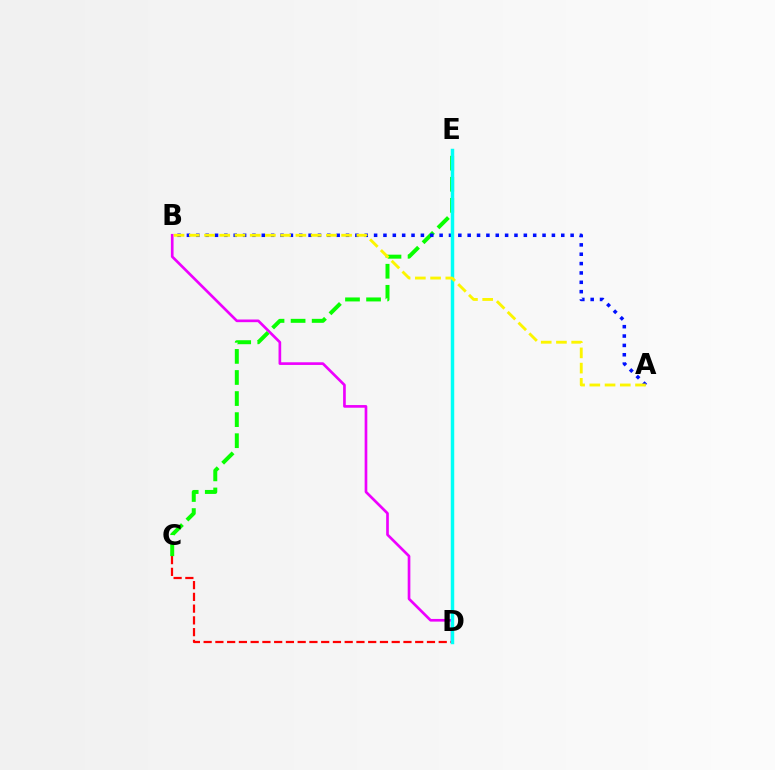{('C', 'D'): [{'color': '#ff0000', 'line_style': 'dashed', 'thickness': 1.6}], ('B', 'D'): [{'color': '#ee00ff', 'line_style': 'solid', 'thickness': 1.92}], ('C', 'E'): [{'color': '#08ff00', 'line_style': 'dashed', 'thickness': 2.86}], ('A', 'B'): [{'color': '#0010ff', 'line_style': 'dotted', 'thickness': 2.54}, {'color': '#fcf500', 'line_style': 'dashed', 'thickness': 2.07}], ('D', 'E'): [{'color': '#00fff6', 'line_style': 'solid', 'thickness': 2.49}]}